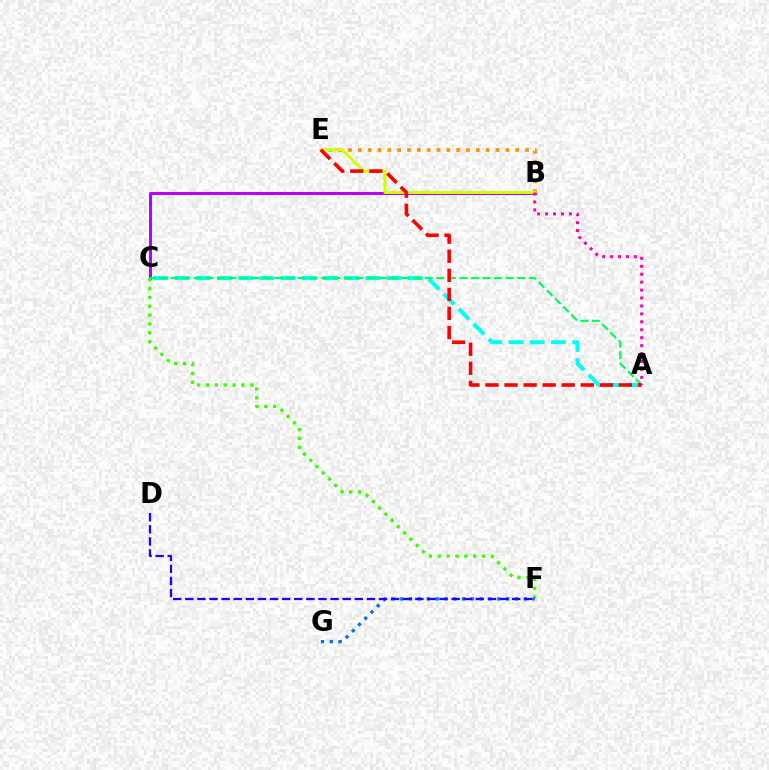{('B', 'C'): [{'color': '#b900ff', 'line_style': 'solid', 'thickness': 2.14}], ('C', 'F'): [{'color': '#3dff00', 'line_style': 'dotted', 'thickness': 2.41}], ('B', 'E'): [{'color': '#ff9400', 'line_style': 'dotted', 'thickness': 2.67}, {'color': '#d1ff00', 'line_style': 'solid', 'thickness': 2.12}], ('A', 'C'): [{'color': '#00fff6', 'line_style': 'dashed', 'thickness': 2.88}, {'color': '#00ff5c', 'line_style': 'dashed', 'thickness': 1.57}], ('A', 'B'): [{'color': '#ff00ac', 'line_style': 'dotted', 'thickness': 2.16}], ('F', 'G'): [{'color': '#0074ff', 'line_style': 'dotted', 'thickness': 2.4}], ('A', 'E'): [{'color': '#ff0000', 'line_style': 'dashed', 'thickness': 2.59}], ('D', 'F'): [{'color': '#2500ff', 'line_style': 'dashed', 'thickness': 1.64}]}